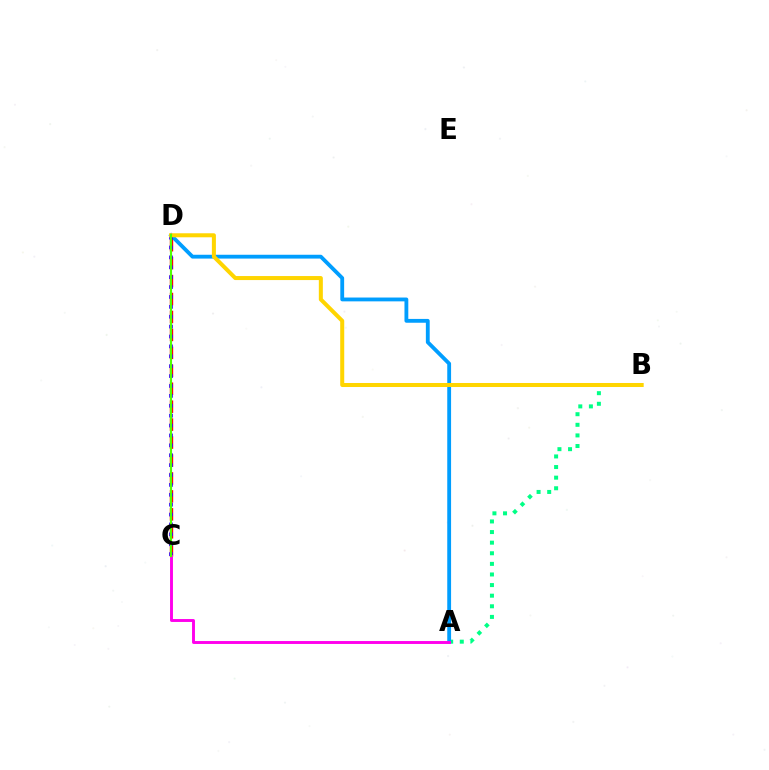{('C', 'D'): [{'color': '#ff0000', 'line_style': 'dashed', 'thickness': 2.44}, {'color': '#3700ff', 'line_style': 'dotted', 'thickness': 2.69}, {'color': '#4fff00', 'line_style': 'solid', 'thickness': 1.53}], ('A', 'B'): [{'color': '#00ff86', 'line_style': 'dotted', 'thickness': 2.88}], ('A', 'D'): [{'color': '#009eff', 'line_style': 'solid', 'thickness': 2.76}], ('A', 'C'): [{'color': '#ff00ed', 'line_style': 'solid', 'thickness': 2.1}], ('B', 'D'): [{'color': '#ffd500', 'line_style': 'solid', 'thickness': 2.89}]}